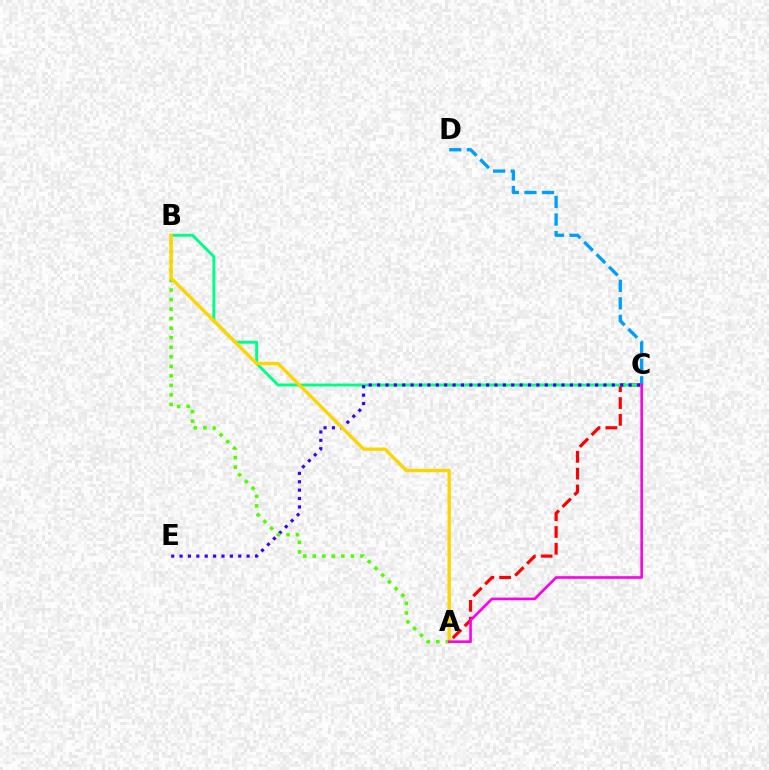{('A', 'C'): [{'color': '#ff0000', 'line_style': 'dashed', 'thickness': 2.28}, {'color': '#ff00ed', 'line_style': 'solid', 'thickness': 1.9}], ('B', 'C'): [{'color': '#00ff86', 'line_style': 'solid', 'thickness': 2.1}], ('C', 'E'): [{'color': '#3700ff', 'line_style': 'dotted', 'thickness': 2.28}], ('A', 'B'): [{'color': '#4fff00', 'line_style': 'dotted', 'thickness': 2.59}, {'color': '#ffd500', 'line_style': 'solid', 'thickness': 2.41}], ('C', 'D'): [{'color': '#009eff', 'line_style': 'dashed', 'thickness': 2.39}]}